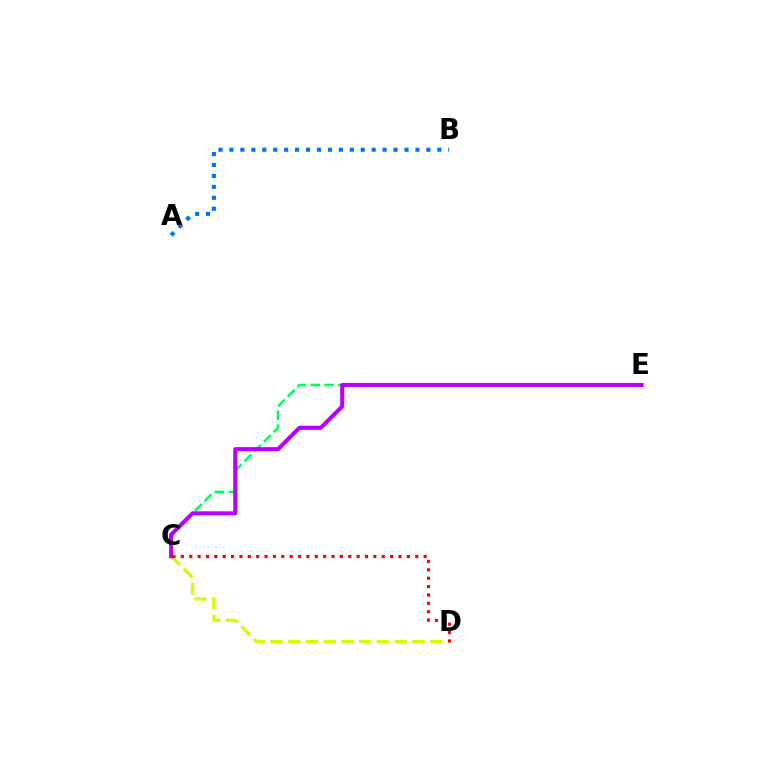{('C', 'D'): [{'color': '#d1ff00', 'line_style': 'dashed', 'thickness': 2.41}, {'color': '#ff0000', 'line_style': 'dotted', 'thickness': 2.27}], ('C', 'E'): [{'color': '#00ff5c', 'line_style': 'dashed', 'thickness': 1.87}, {'color': '#b900ff', 'line_style': 'solid', 'thickness': 2.94}], ('A', 'B'): [{'color': '#0074ff', 'line_style': 'dotted', 'thickness': 2.97}]}